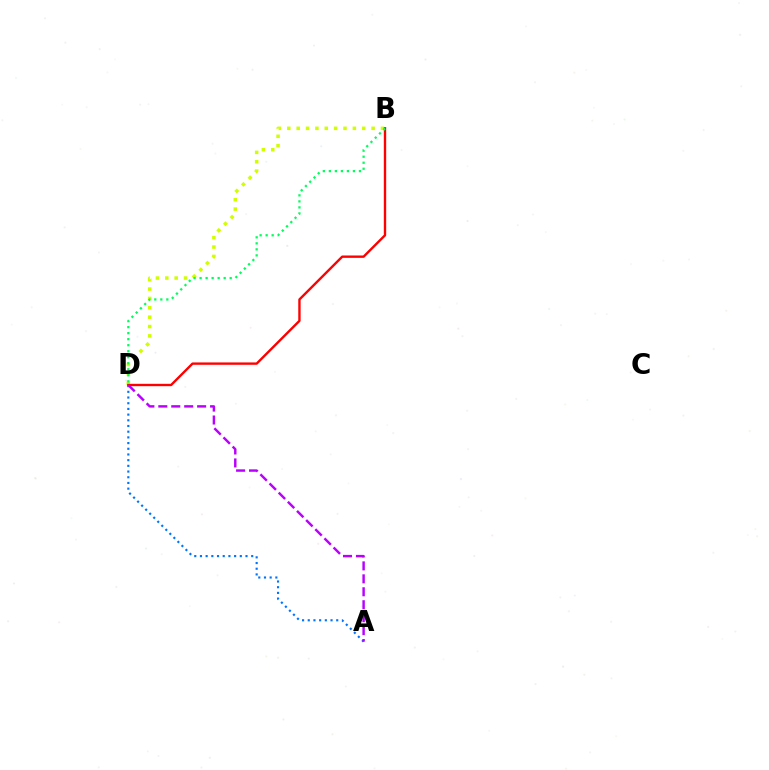{('B', 'D'): [{'color': '#d1ff00', 'line_style': 'dotted', 'thickness': 2.54}, {'color': '#ff0000', 'line_style': 'solid', 'thickness': 1.7}, {'color': '#00ff5c', 'line_style': 'dotted', 'thickness': 1.64}], ('A', 'D'): [{'color': '#0074ff', 'line_style': 'dotted', 'thickness': 1.55}, {'color': '#b900ff', 'line_style': 'dashed', 'thickness': 1.76}]}